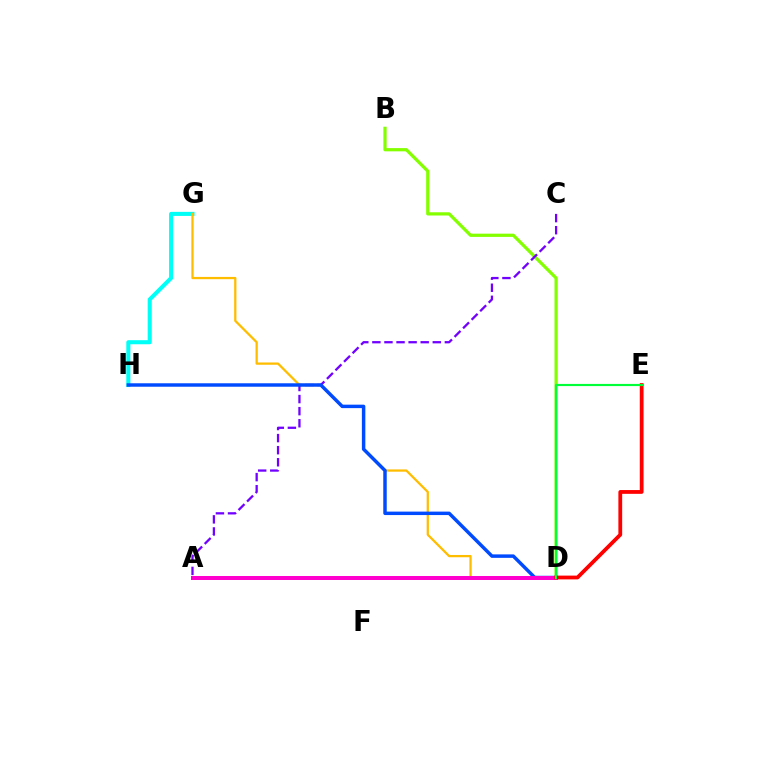{('G', 'H'): [{'color': '#00fff6', 'line_style': 'solid', 'thickness': 2.93}], ('B', 'D'): [{'color': '#84ff00', 'line_style': 'solid', 'thickness': 2.33}], ('D', 'G'): [{'color': '#ffbd00', 'line_style': 'solid', 'thickness': 1.63}], ('A', 'C'): [{'color': '#7200ff', 'line_style': 'dashed', 'thickness': 1.64}], ('D', 'H'): [{'color': '#004bff', 'line_style': 'solid', 'thickness': 2.49}], ('A', 'D'): [{'color': '#ff00cf', 'line_style': 'solid', 'thickness': 2.88}], ('D', 'E'): [{'color': '#ff0000', 'line_style': 'solid', 'thickness': 2.73}, {'color': '#00ff39', 'line_style': 'solid', 'thickness': 1.56}]}